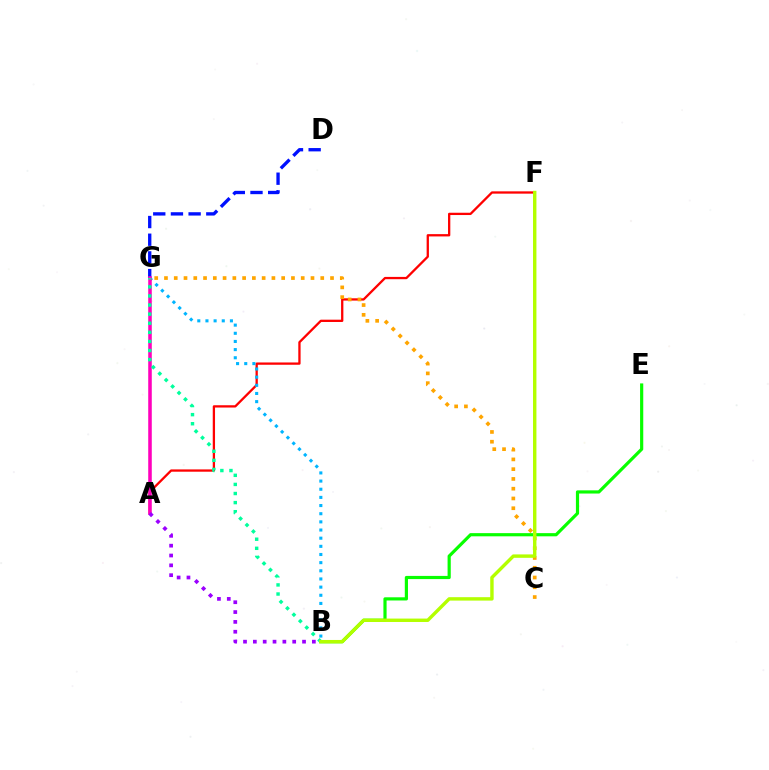{('D', 'G'): [{'color': '#0010ff', 'line_style': 'dashed', 'thickness': 2.4}], ('B', 'E'): [{'color': '#08ff00', 'line_style': 'solid', 'thickness': 2.29}], ('A', 'F'): [{'color': '#ff0000', 'line_style': 'solid', 'thickness': 1.65}], ('C', 'G'): [{'color': '#ffa500', 'line_style': 'dotted', 'thickness': 2.65}], ('B', 'G'): [{'color': '#00b5ff', 'line_style': 'dotted', 'thickness': 2.22}, {'color': '#00ff9d', 'line_style': 'dotted', 'thickness': 2.47}], ('A', 'G'): [{'color': '#ff00bd', 'line_style': 'solid', 'thickness': 2.56}], ('A', 'B'): [{'color': '#9b00ff', 'line_style': 'dotted', 'thickness': 2.67}], ('B', 'F'): [{'color': '#b3ff00', 'line_style': 'solid', 'thickness': 2.46}]}